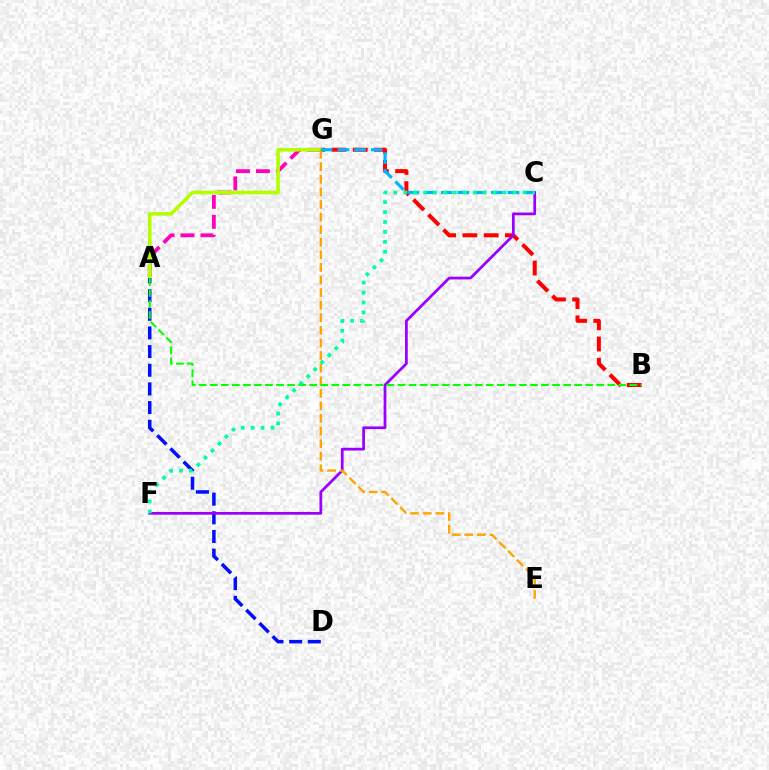{('A', 'G'): [{'color': '#ff00bd', 'line_style': 'dashed', 'thickness': 2.71}, {'color': '#b3ff00', 'line_style': 'solid', 'thickness': 2.6}], ('B', 'G'): [{'color': '#ff0000', 'line_style': 'dashed', 'thickness': 2.89}], ('A', 'D'): [{'color': '#0010ff', 'line_style': 'dashed', 'thickness': 2.54}], ('C', 'F'): [{'color': '#9b00ff', 'line_style': 'solid', 'thickness': 1.97}, {'color': '#00ff9d', 'line_style': 'dotted', 'thickness': 2.7}], ('E', 'G'): [{'color': '#ffa500', 'line_style': 'dashed', 'thickness': 1.71}], ('C', 'G'): [{'color': '#00b5ff', 'line_style': 'dashed', 'thickness': 2.27}], ('A', 'B'): [{'color': '#08ff00', 'line_style': 'dashed', 'thickness': 1.5}]}